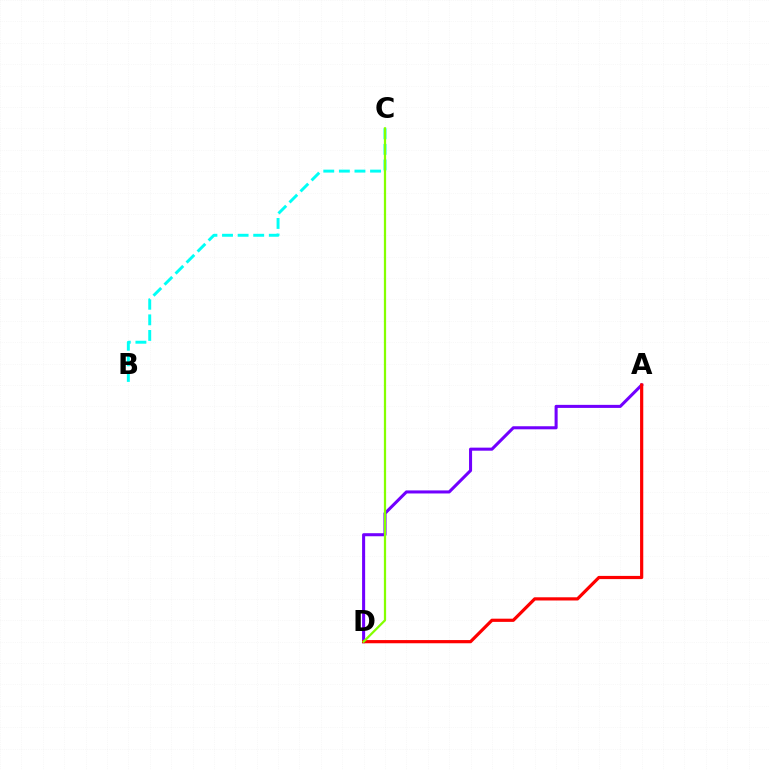{('B', 'C'): [{'color': '#00fff6', 'line_style': 'dashed', 'thickness': 2.12}], ('A', 'D'): [{'color': '#7200ff', 'line_style': 'solid', 'thickness': 2.2}, {'color': '#ff0000', 'line_style': 'solid', 'thickness': 2.3}], ('C', 'D'): [{'color': '#84ff00', 'line_style': 'solid', 'thickness': 1.61}]}